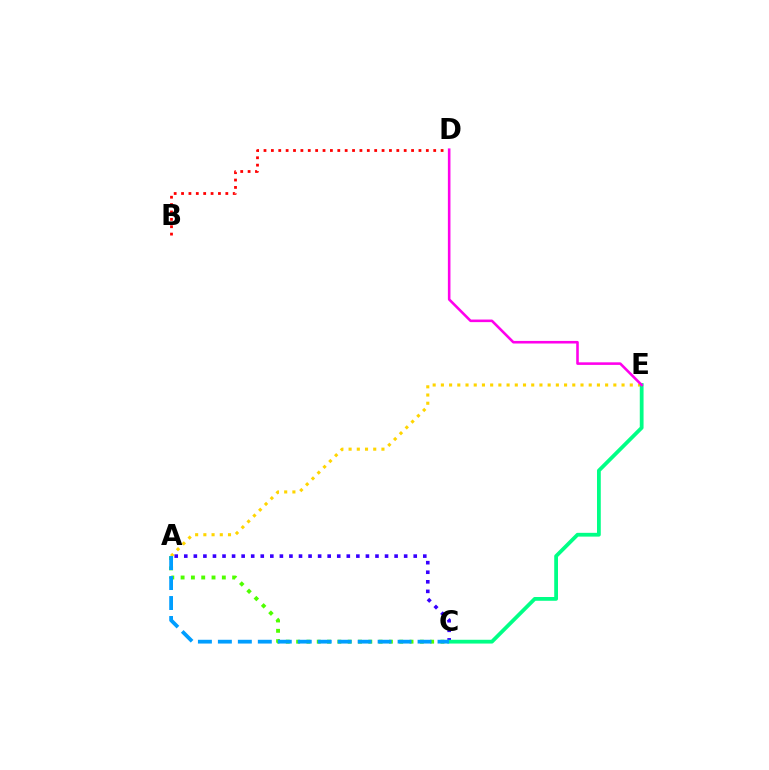{('A', 'C'): [{'color': '#3700ff', 'line_style': 'dotted', 'thickness': 2.6}, {'color': '#4fff00', 'line_style': 'dotted', 'thickness': 2.8}, {'color': '#009eff', 'line_style': 'dashed', 'thickness': 2.71}], ('A', 'E'): [{'color': '#ffd500', 'line_style': 'dotted', 'thickness': 2.23}], ('C', 'E'): [{'color': '#00ff86', 'line_style': 'solid', 'thickness': 2.72}], ('B', 'D'): [{'color': '#ff0000', 'line_style': 'dotted', 'thickness': 2.0}], ('D', 'E'): [{'color': '#ff00ed', 'line_style': 'solid', 'thickness': 1.86}]}